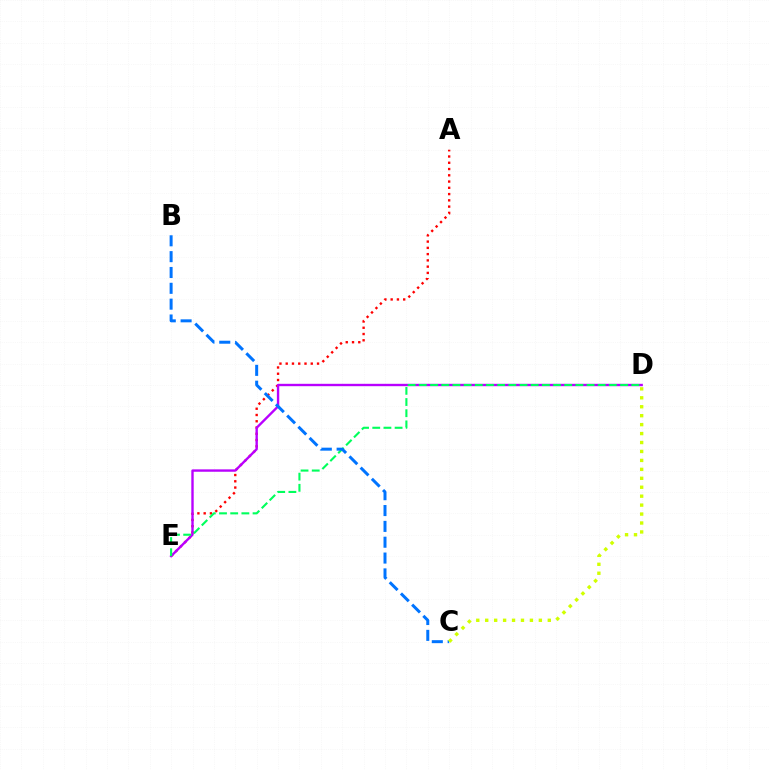{('A', 'E'): [{'color': '#ff0000', 'line_style': 'dotted', 'thickness': 1.7}], ('D', 'E'): [{'color': '#b900ff', 'line_style': 'solid', 'thickness': 1.71}, {'color': '#00ff5c', 'line_style': 'dashed', 'thickness': 1.52}], ('B', 'C'): [{'color': '#0074ff', 'line_style': 'dashed', 'thickness': 2.15}], ('C', 'D'): [{'color': '#d1ff00', 'line_style': 'dotted', 'thickness': 2.43}]}